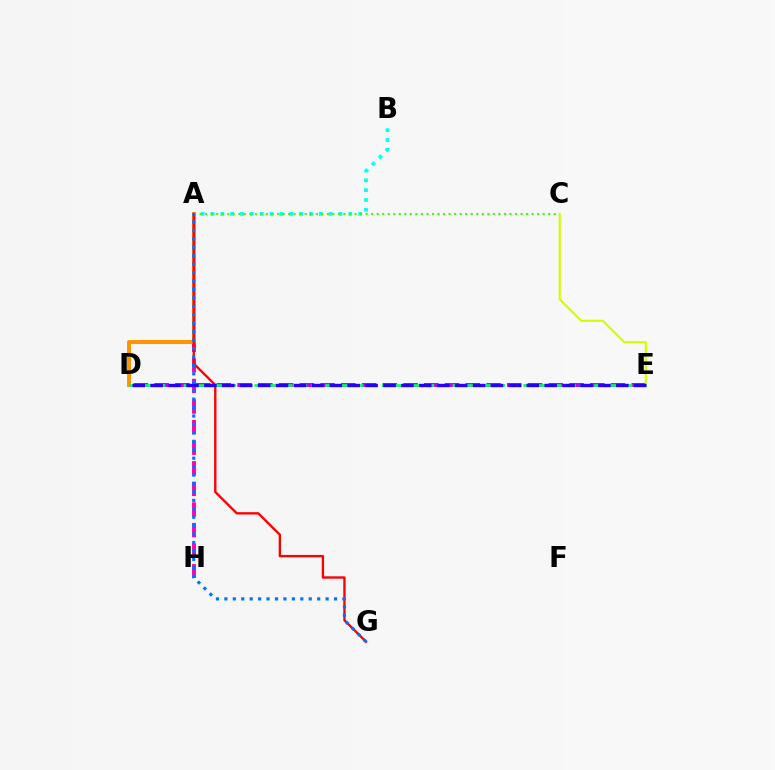{('D', 'E'): [{'color': '#b900ff', 'line_style': 'dashed', 'thickness': 2.82}, {'color': '#00ff5c', 'line_style': 'dashed', 'thickness': 1.92}, {'color': '#2500ff', 'line_style': 'dashed', 'thickness': 2.43}], ('A', 'B'): [{'color': '#00fff6', 'line_style': 'dotted', 'thickness': 2.68}], ('A', 'H'): [{'color': '#ff00ac', 'line_style': 'dashed', 'thickness': 2.8}], ('A', 'D'): [{'color': '#ff9400', 'line_style': 'solid', 'thickness': 2.84}], ('A', 'C'): [{'color': '#3dff00', 'line_style': 'dotted', 'thickness': 1.5}], ('A', 'G'): [{'color': '#ff0000', 'line_style': 'solid', 'thickness': 1.7}, {'color': '#0074ff', 'line_style': 'dotted', 'thickness': 2.29}], ('C', 'E'): [{'color': '#d1ff00', 'line_style': 'solid', 'thickness': 1.57}]}